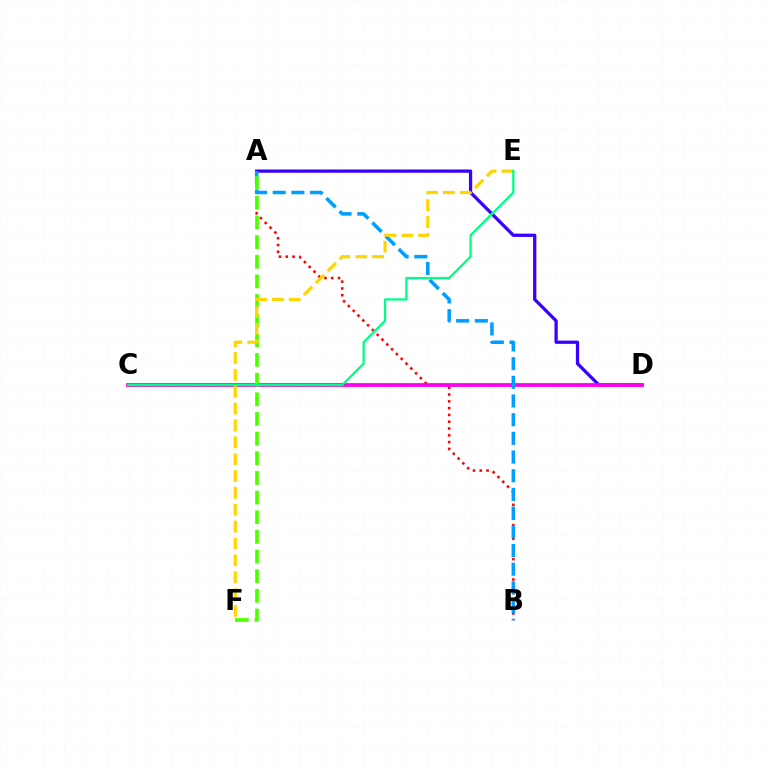{('A', 'D'): [{'color': '#3700ff', 'line_style': 'solid', 'thickness': 2.35}], ('A', 'B'): [{'color': '#ff0000', 'line_style': 'dotted', 'thickness': 1.84}, {'color': '#009eff', 'line_style': 'dashed', 'thickness': 2.54}], ('C', 'D'): [{'color': '#ff00ed', 'line_style': 'solid', 'thickness': 2.71}], ('A', 'F'): [{'color': '#4fff00', 'line_style': 'dashed', 'thickness': 2.67}], ('E', 'F'): [{'color': '#ffd500', 'line_style': 'dashed', 'thickness': 2.29}], ('C', 'E'): [{'color': '#00ff86', 'line_style': 'solid', 'thickness': 1.64}]}